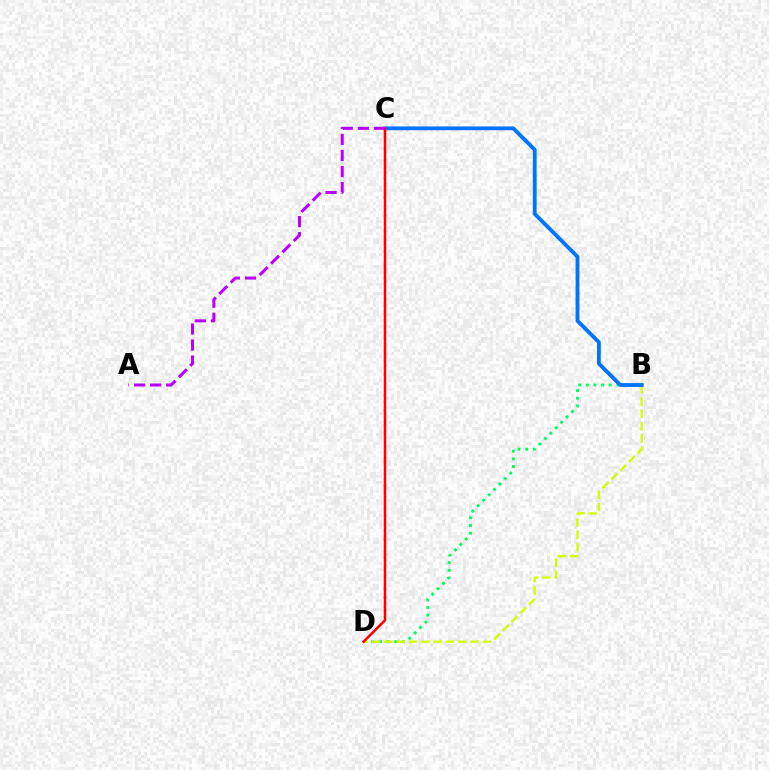{('B', 'D'): [{'color': '#00ff5c', 'line_style': 'dotted', 'thickness': 2.08}, {'color': '#d1ff00', 'line_style': 'dashed', 'thickness': 1.67}], ('B', 'C'): [{'color': '#0074ff', 'line_style': 'solid', 'thickness': 2.75}], ('C', 'D'): [{'color': '#ff0000', 'line_style': 'solid', 'thickness': 1.83}], ('A', 'C'): [{'color': '#b900ff', 'line_style': 'dashed', 'thickness': 2.18}]}